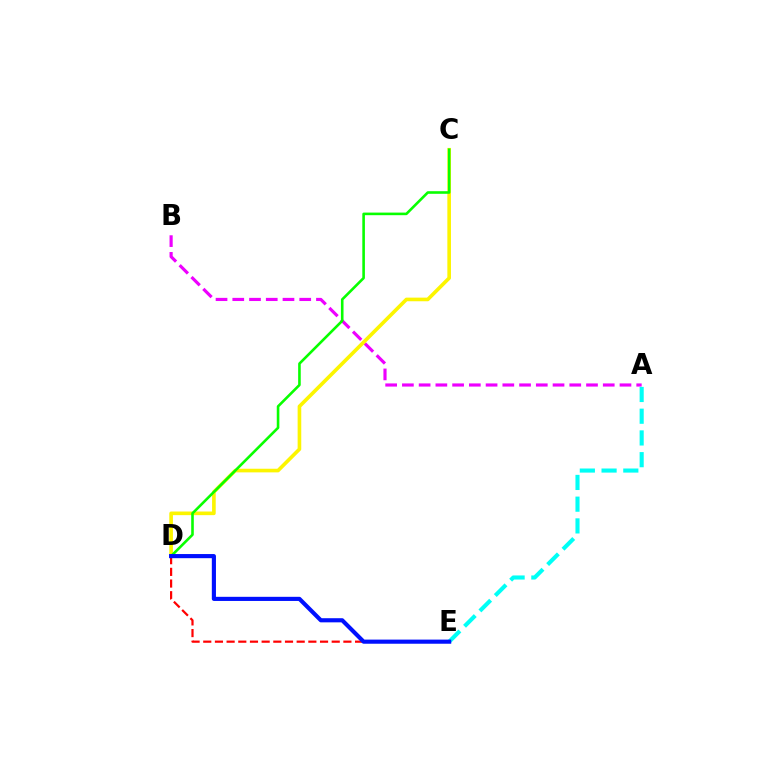{('A', 'B'): [{'color': '#ee00ff', 'line_style': 'dashed', 'thickness': 2.27}], ('C', 'D'): [{'color': '#fcf500', 'line_style': 'solid', 'thickness': 2.61}, {'color': '#08ff00', 'line_style': 'solid', 'thickness': 1.87}], ('A', 'E'): [{'color': '#00fff6', 'line_style': 'dashed', 'thickness': 2.95}], ('D', 'E'): [{'color': '#ff0000', 'line_style': 'dashed', 'thickness': 1.59}, {'color': '#0010ff', 'line_style': 'solid', 'thickness': 2.98}]}